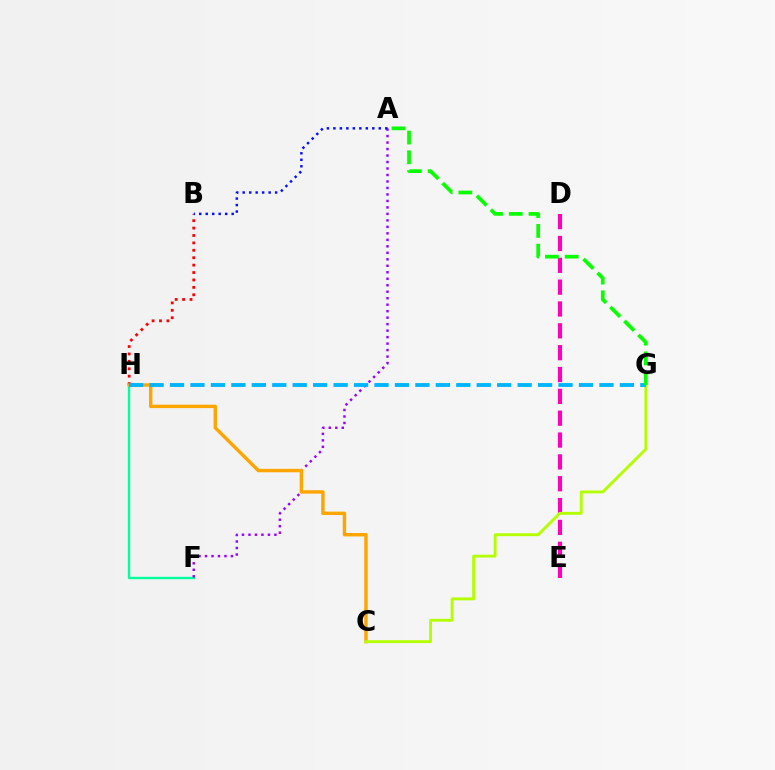{('F', 'H'): [{'color': '#00ff9d', 'line_style': 'solid', 'thickness': 1.71}], ('B', 'H'): [{'color': '#ff0000', 'line_style': 'dotted', 'thickness': 2.01}], ('D', 'E'): [{'color': '#ff00bd', 'line_style': 'dashed', 'thickness': 2.97}], ('A', 'F'): [{'color': '#9b00ff', 'line_style': 'dotted', 'thickness': 1.76}], ('C', 'H'): [{'color': '#ffa500', 'line_style': 'solid', 'thickness': 2.46}], ('C', 'G'): [{'color': '#b3ff00', 'line_style': 'solid', 'thickness': 2.06}], ('A', 'B'): [{'color': '#0010ff', 'line_style': 'dotted', 'thickness': 1.76}], ('G', 'H'): [{'color': '#00b5ff', 'line_style': 'dashed', 'thickness': 2.78}], ('A', 'G'): [{'color': '#08ff00', 'line_style': 'dashed', 'thickness': 2.68}]}